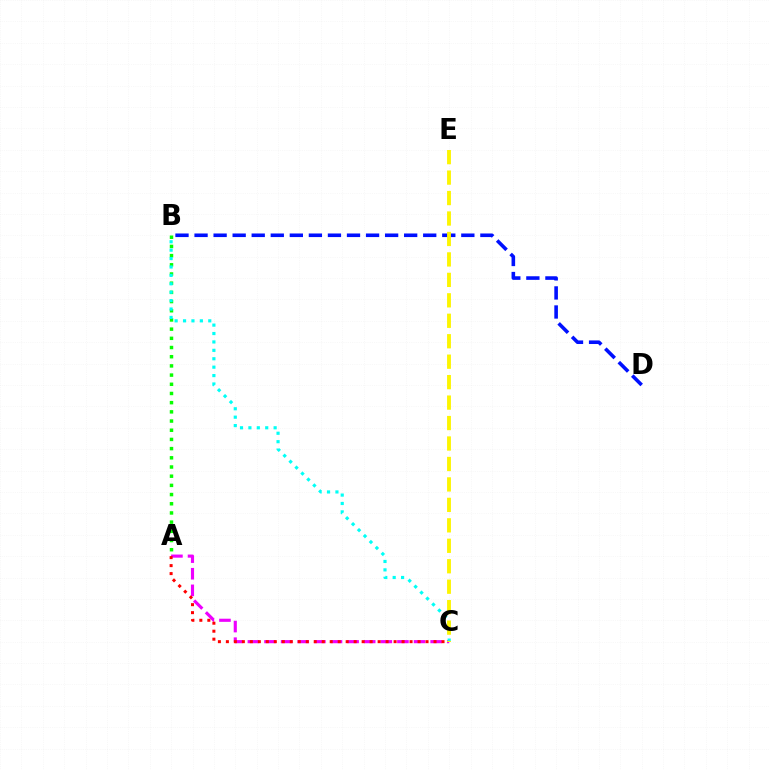{('A', 'C'): [{'color': '#ee00ff', 'line_style': 'dashed', 'thickness': 2.26}, {'color': '#ff0000', 'line_style': 'dotted', 'thickness': 2.17}], ('A', 'B'): [{'color': '#08ff00', 'line_style': 'dotted', 'thickness': 2.5}], ('B', 'D'): [{'color': '#0010ff', 'line_style': 'dashed', 'thickness': 2.59}], ('B', 'C'): [{'color': '#00fff6', 'line_style': 'dotted', 'thickness': 2.28}], ('C', 'E'): [{'color': '#fcf500', 'line_style': 'dashed', 'thickness': 2.78}]}